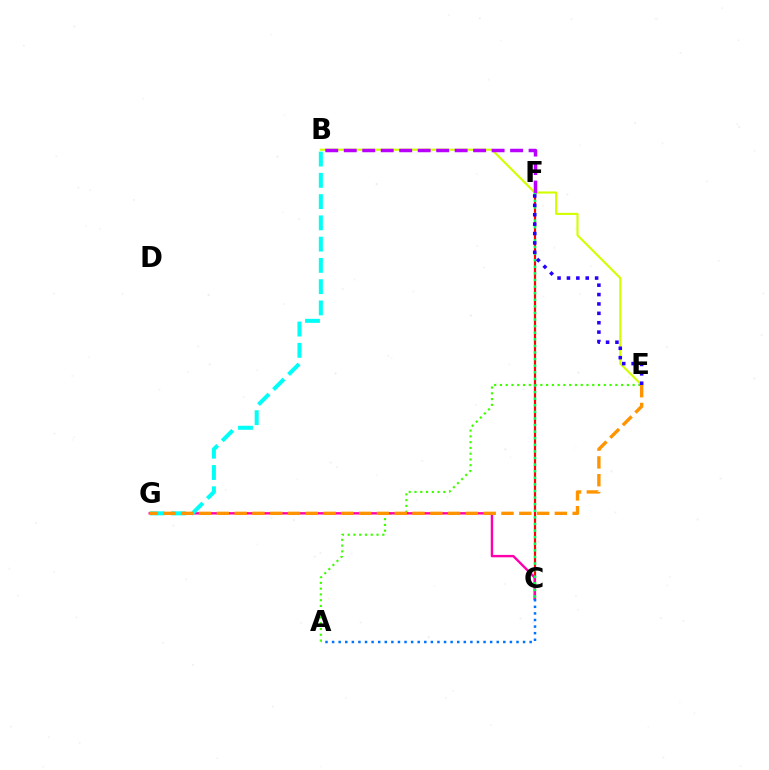{('B', 'E'): [{'color': '#d1ff00', 'line_style': 'solid', 'thickness': 1.53}], ('A', 'E'): [{'color': '#3dff00', 'line_style': 'dotted', 'thickness': 1.57}], ('C', 'F'): [{'color': '#ff0000', 'line_style': 'solid', 'thickness': 1.57}, {'color': '#00ff5c', 'line_style': 'dotted', 'thickness': 1.79}], ('C', 'G'): [{'color': '#ff00ac', 'line_style': 'solid', 'thickness': 1.73}], ('A', 'C'): [{'color': '#0074ff', 'line_style': 'dotted', 'thickness': 1.79}], ('B', 'G'): [{'color': '#00fff6', 'line_style': 'dashed', 'thickness': 2.89}], ('E', 'G'): [{'color': '#ff9400', 'line_style': 'dashed', 'thickness': 2.42}], ('B', 'F'): [{'color': '#b900ff', 'line_style': 'dashed', 'thickness': 2.51}], ('E', 'F'): [{'color': '#2500ff', 'line_style': 'dotted', 'thickness': 2.55}]}